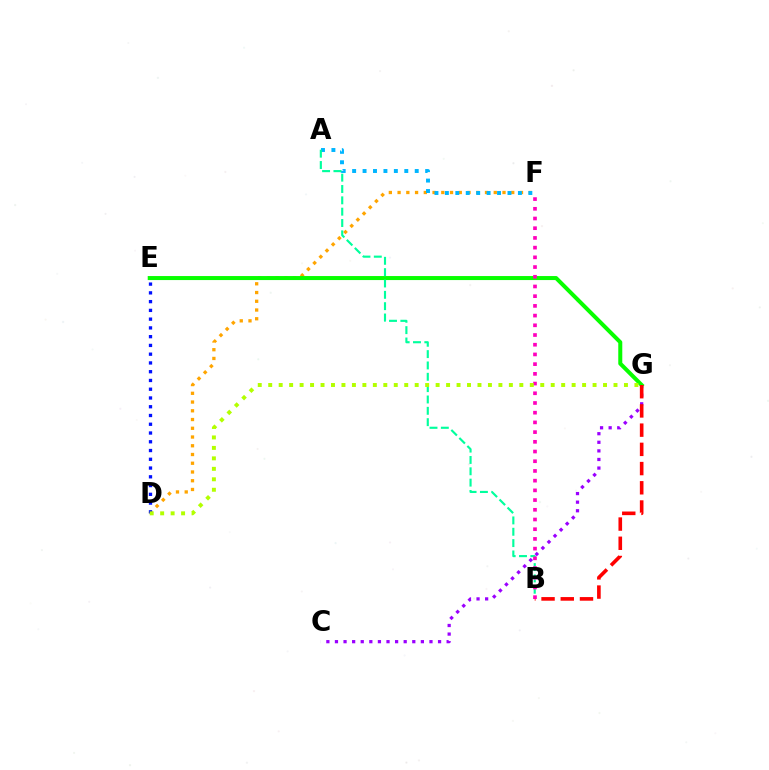{('C', 'G'): [{'color': '#9b00ff', 'line_style': 'dotted', 'thickness': 2.33}], ('D', 'F'): [{'color': '#ffa500', 'line_style': 'dotted', 'thickness': 2.38}], ('A', 'F'): [{'color': '#00b5ff', 'line_style': 'dotted', 'thickness': 2.83}], ('D', 'E'): [{'color': '#0010ff', 'line_style': 'dotted', 'thickness': 2.38}], ('E', 'G'): [{'color': '#08ff00', 'line_style': 'solid', 'thickness': 2.89}], ('A', 'B'): [{'color': '#00ff9d', 'line_style': 'dashed', 'thickness': 1.54}], ('B', 'G'): [{'color': '#ff0000', 'line_style': 'dashed', 'thickness': 2.61}], ('B', 'F'): [{'color': '#ff00bd', 'line_style': 'dotted', 'thickness': 2.64}], ('D', 'G'): [{'color': '#b3ff00', 'line_style': 'dotted', 'thickness': 2.84}]}